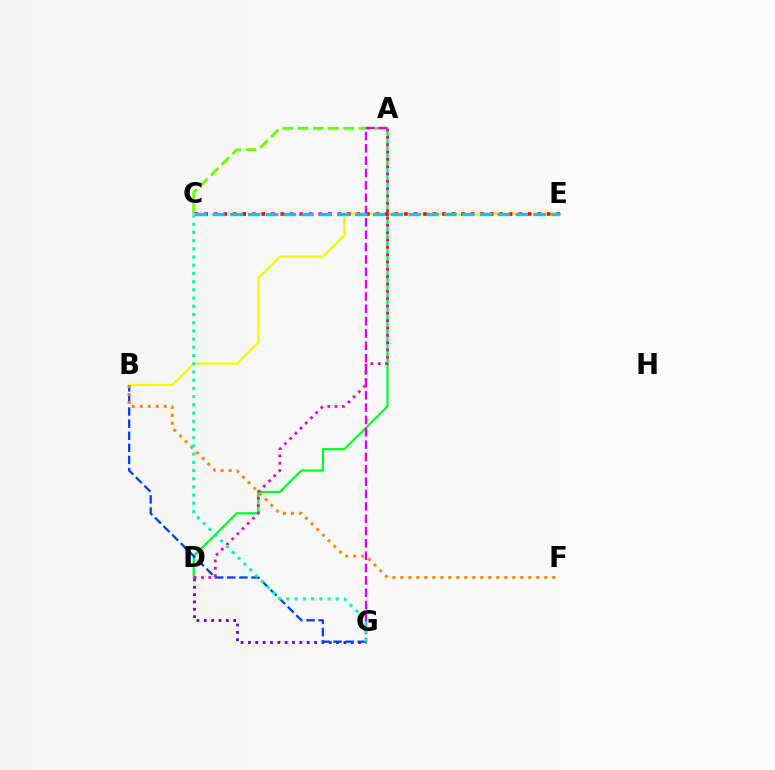{('A', 'D'): [{'color': '#00ff27', 'line_style': 'solid', 'thickness': 1.61}, {'color': '#ff00a0', 'line_style': 'dotted', 'thickness': 1.99}], ('D', 'G'): [{'color': '#4f00ff', 'line_style': 'dotted', 'thickness': 2.0}], ('B', 'E'): [{'color': '#eeff00', 'line_style': 'solid', 'thickness': 1.63}], ('B', 'G'): [{'color': '#003fff', 'line_style': 'dashed', 'thickness': 1.64}], ('A', 'C'): [{'color': '#66ff00', 'line_style': 'dashed', 'thickness': 2.06}], ('A', 'G'): [{'color': '#d600ff', 'line_style': 'dashed', 'thickness': 1.68}], ('C', 'E'): [{'color': '#ff0000', 'line_style': 'dotted', 'thickness': 2.59}, {'color': '#00c7ff', 'line_style': 'dashed', 'thickness': 2.42}], ('B', 'F'): [{'color': '#ff8800', 'line_style': 'dotted', 'thickness': 2.17}], ('C', 'G'): [{'color': '#00ffaf', 'line_style': 'dotted', 'thickness': 2.23}]}